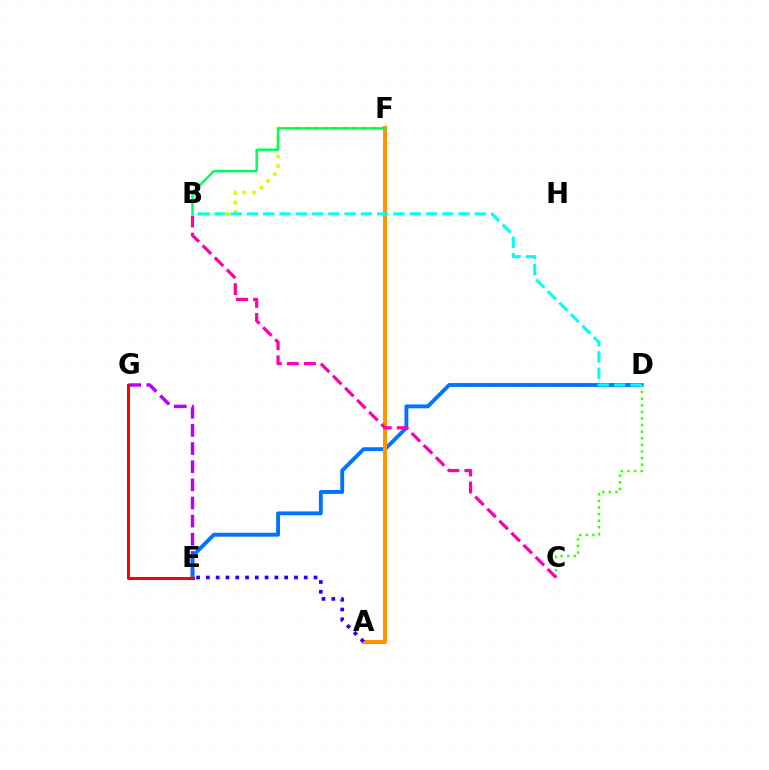{('E', 'G'): [{'color': '#b900ff', 'line_style': 'dashed', 'thickness': 2.46}, {'color': '#ff0000', 'line_style': 'solid', 'thickness': 2.18}], ('D', 'E'): [{'color': '#0074ff', 'line_style': 'solid', 'thickness': 2.79}], ('B', 'F'): [{'color': '#d1ff00', 'line_style': 'dotted', 'thickness': 2.59}, {'color': '#00ff5c', 'line_style': 'solid', 'thickness': 1.78}], ('A', 'F'): [{'color': '#ff9400', 'line_style': 'solid', 'thickness': 2.88}], ('C', 'D'): [{'color': '#3dff00', 'line_style': 'dotted', 'thickness': 1.79}], ('A', 'E'): [{'color': '#2500ff', 'line_style': 'dotted', 'thickness': 2.66}], ('B', 'C'): [{'color': '#ff00ac', 'line_style': 'dashed', 'thickness': 2.32}], ('B', 'D'): [{'color': '#00fff6', 'line_style': 'dashed', 'thickness': 2.21}]}